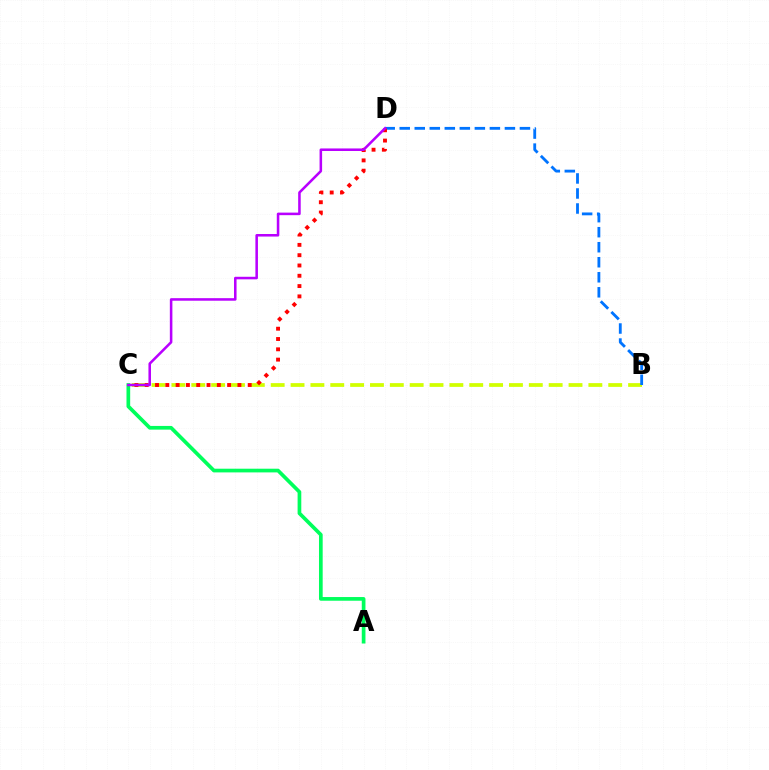{('B', 'C'): [{'color': '#d1ff00', 'line_style': 'dashed', 'thickness': 2.7}], ('A', 'C'): [{'color': '#00ff5c', 'line_style': 'solid', 'thickness': 2.66}], ('B', 'D'): [{'color': '#0074ff', 'line_style': 'dashed', 'thickness': 2.04}], ('C', 'D'): [{'color': '#ff0000', 'line_style': 'dotted', 'thickness': 2.8}, {'color': '#b900ff', 'line_style': 'solid', 'thickness': 1.84}]}